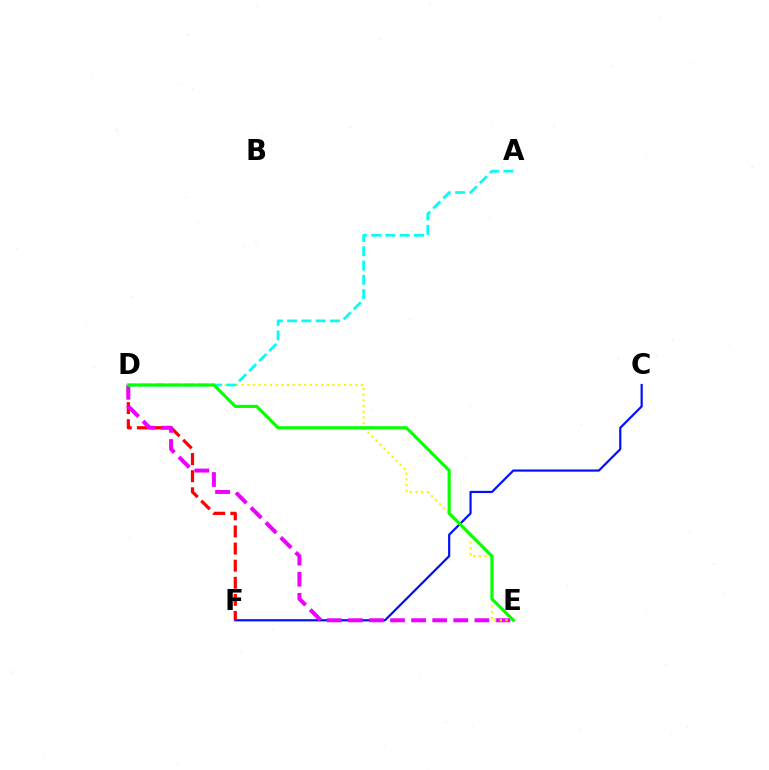{('C', 'F'): [{'color': '#0010ff', 'line_style': 'solid', 'thickness': 1.58}], ('D', 'F'): [{'color': '#ff0000', 'line_style': 'dashed', 'thickness': 2.32}], ('D', 'E'): [{'color': '#ee00ff', 'line_style': 'dashed', 'thickness': 2.87}, {'color': '#fcf500', 'line_style': 'dotted', 'thickness': 1.54}, {'color': '#08ff00', 'line_style': 'solid', 'thickness': 2.27}], ('A', 'D'): [{'color': '#00fff6', 'line_style': 'dashed', 'thickness': 1.94}]}